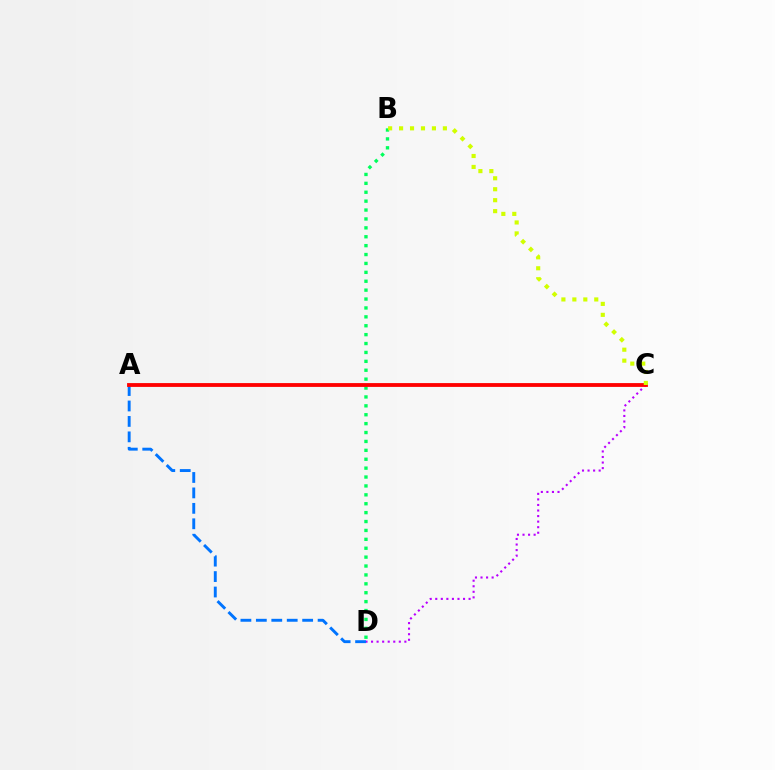{('B', 'D'): [{'color': '#00ff5c', 'line_style': 'dotted', 'thickness': 2.42}], ('C', 'D'): [{'color': '#b900ff', 'line_style': 'dotted', 'thickness': 1.51}], ('A', 'D'): [{'color': '#0074ff', 'line_style': 'dashed', 'thickness': 2.1}], ('A', 'C'): [{'color': '#ff0000', 'line_style': 'solid', 'thickness': 2.75}], ('B', 'C'): [{'color': '#d1ff00', 'line_style': 'dotted', 'thickness': 2.98}]}